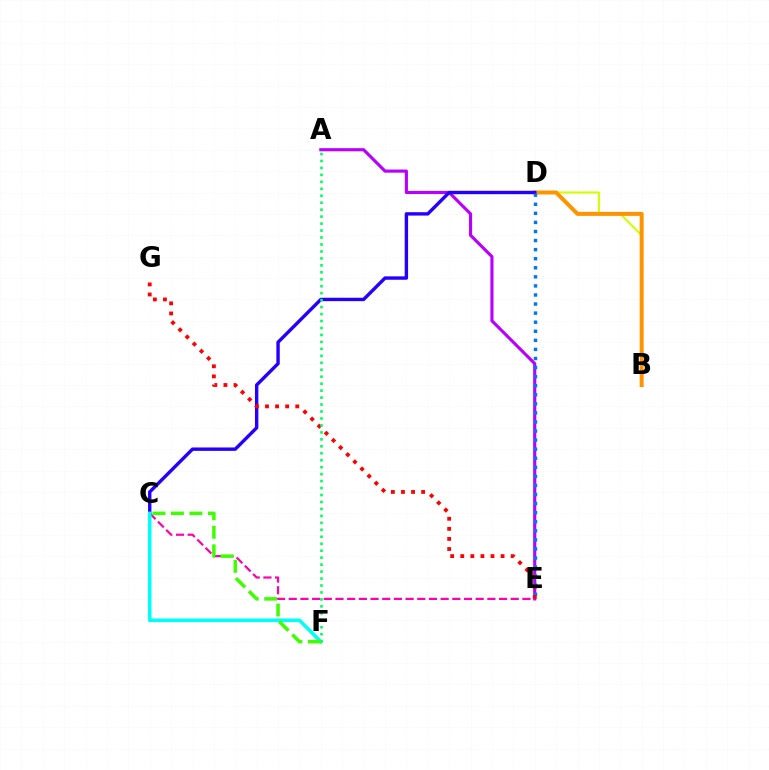{('B', 'D'): [{'color': '#d1ff00', 'line_style': 'solid', 'thickness': 1.53}, {'color': '#ff9400', 'line_style': 'solid', 'thickness': 2.88}], ('A', 'E'): [{'color': '#b900ff', 'line_style': 'solid', 'thickness': 2.25}], ('C', 'D'): [{'color': '#2500ff', 'line_style': 'solid', 'thickness': 2.45}], ('D', 'E'): [{'color': '#0074ff', 'line_style': 'dotted', 'thickness': 2.46}], ('E', 'G'): [{'color': '#ff0000', 'line_style': 'dotted', 'thickness': 2.74}], ('C', 'E'): [{'color': '#ff00ac', 'line_style': 'dashed', 'thickness': 1.59}], ('C', 'F'): [{'color': '#00fff6', 'line_style': 'solid', 'thickness': 2.56}, {'color': '#3dff00', 'line_style': 'dashed', 'thickness': 2.51}], ('A', 'F'): [{'color': '#00ff5c', 'line_style': 'dotted', 'thickness': 1.89}]}